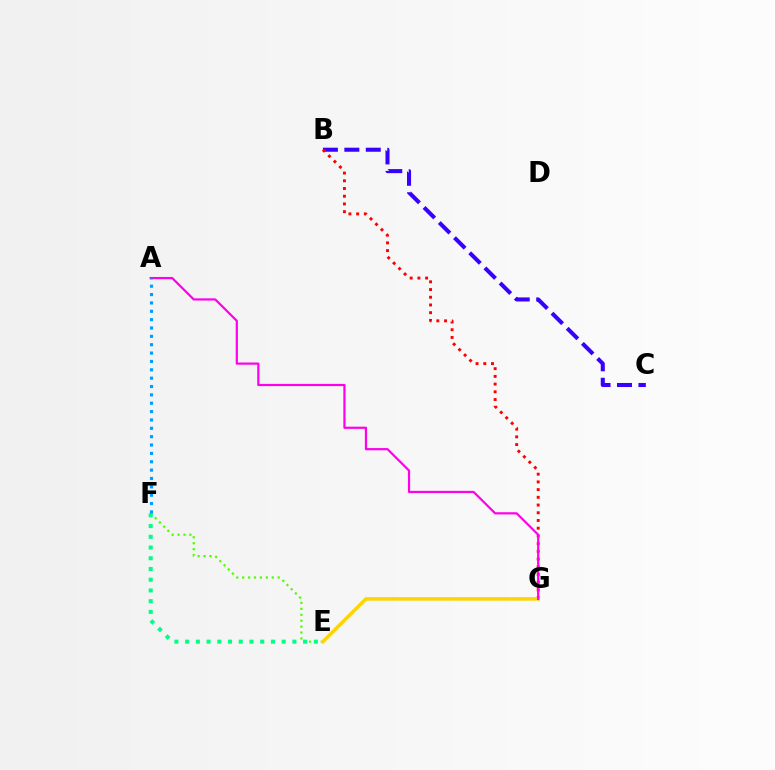{('B', 'C'): [{'color': '#3700ff', 'line_style': 'dashed', 'thickness': 2.91}], ('B', 'G'): [{'color': '#ff0000', 'line_style': 'dotted', 'thickness': 2.1}], ('E', 'F'): [{'color': '#4fff00', 'line_style': 'dotted', 'thickness': 1.61}, {'color': '#00ff86', 'line_style': 'dotted', 'thickness': 2.91}], ('E', 'G'): [{'color': '#ffd500', 'line_style': 'solid', 'thickness': 2.54}], ('A', 'G'): [{'color': '#ff00ed', 'line_style': 'solid', 'thickness': 1.59}], ('A', 'F'): [{'color': '#009eff', 'line_style': 'dotted', 'thickness': 2.27}]}